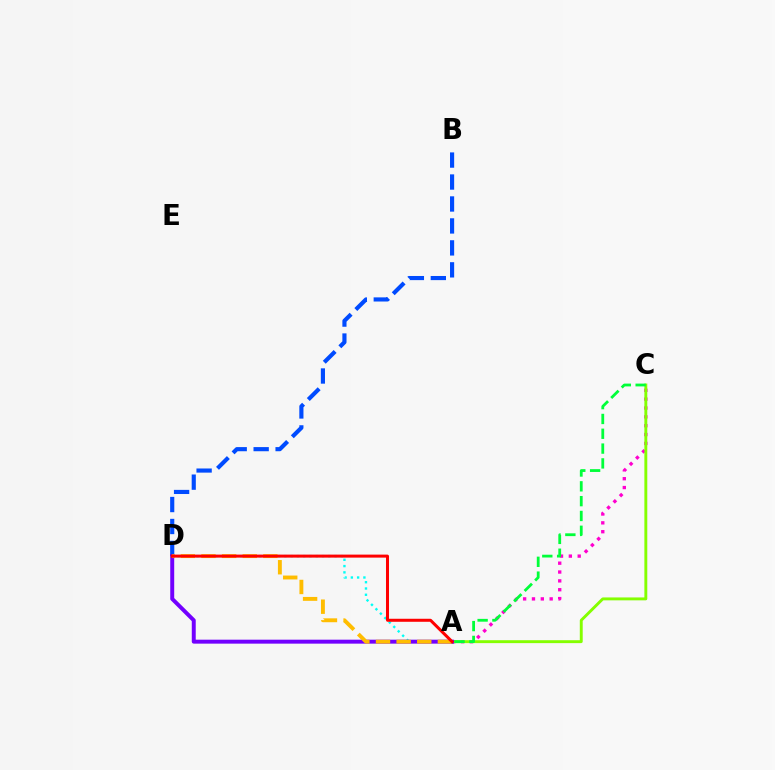{('A', 'D'): [{'color': '#00fff6', 'line_style': 'dotted', 'thickness': 1.71}, {'color': '#7200ff', 'line_style': 'solid', 'thickness': 2.85}, {'color': '#ffbd00', 'line_style': 'dashed', 'thickness': 2.8}, {'color': '#ff0000', 'line_style': 'solid', 'thickness': 2.17}], ('B', 'D'): [{'color': '#004bff', 'line_style': 'dashed', 'thickness': 2.98}], ('A', 'C'): [{'color': '#ff00cf', 'line_style': 'dotted', 'thickness': 2.4}, {'color': '#84ff00', 'line_style': 'solid', 'thickness': 2.09}, {'color': '#00ff39', 'line_style': 'dashed', 'thickness': 2.01}]}